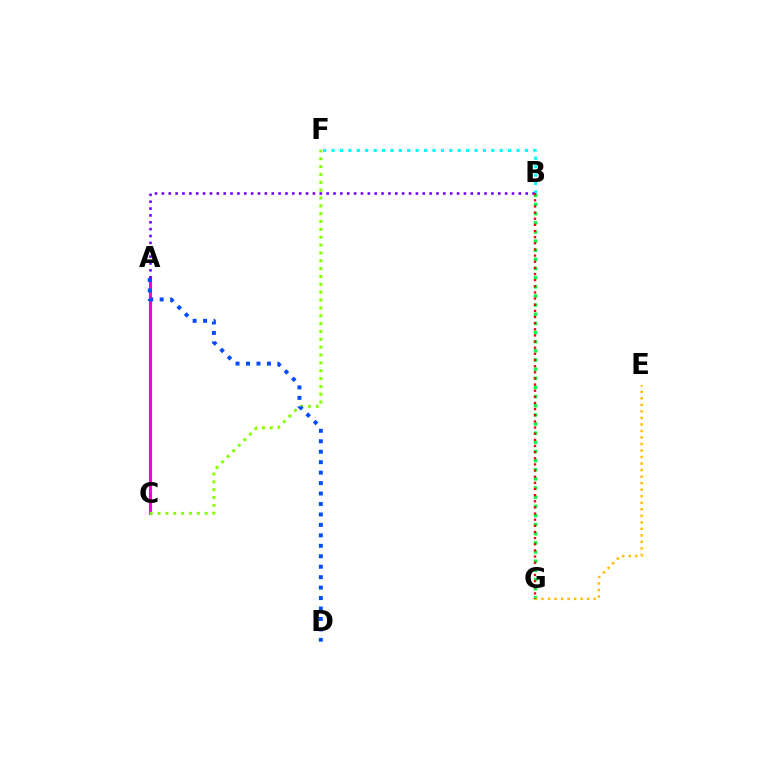{('A', 'C'): [{'color': '#ff00cf', 'line_style': 'solid', 'thickness': 2.25}], ('B', 'G'): [{'color': '#00ff39', 'line_style': 'dotted', 'thickness': 2.48}, {'color': '#ff0000', 'line_style': 'dotted', 'thickness': 1.67}], ('E', 'G'): [{'color': '#ffbd00', 'line_style': 'dotted', 'thickness': 1.77}], ('B', 'F'): [{'color': '#00fff6', 'line_style': 'dotted', 'thickness': 2.28}], ('C', 'F'): [{'color': '#84ff00', 'line_style': 'dotted', 'thickness': 2.13}], ('A', 'D'): [{'color': '#004bff', 'line_style': 'dotted', 'thickness': 2.84}], ('A', 'B'): [{'color': '#7200ff', 'line_style': 'dotted', 'thickness': 1.87}]}